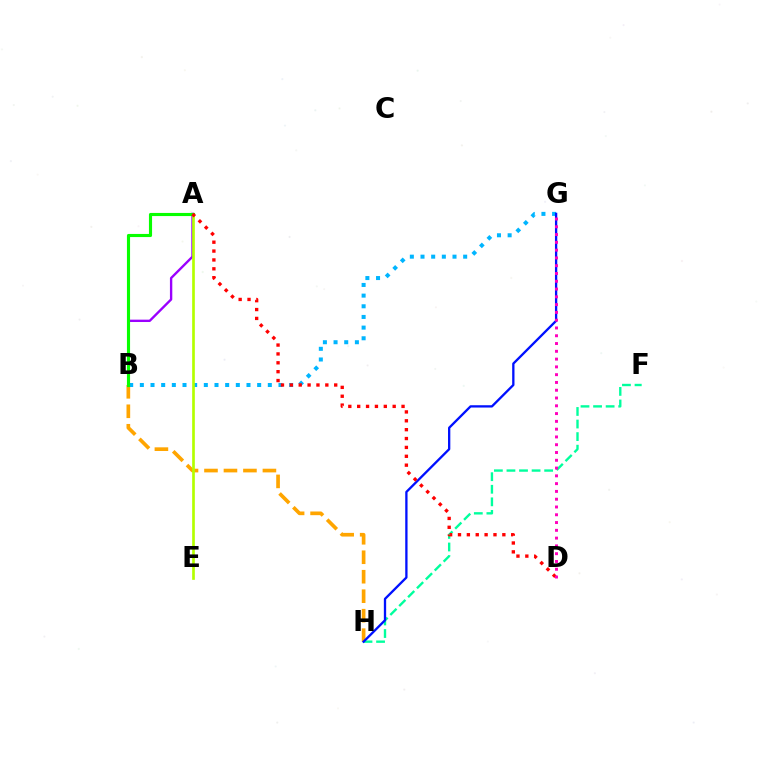{('B', 'H'): [{'color': '#ffa500', 'line_style': 'dashed', 'thickness': 2.65}], ('B', 'G'): [{'color': '#00b5ff', 'line_style': 'dotted', 'thickness': 2.9}], ('F', 'H'): [{'color': '#00ff9d', 'line_style': 'dashed', 'thickness': 1.71}], ('A', 'B'): [{'color': '#9b00ff', 'line_style': 'solid', 'thickness': 1.7}, {'color': '#08ff00', 'line_style': 'solid', 'thickness': 2.25}], ('A', 'E'): [{'color': '#b3ff00', 'line_style': 'solid', 'thickness': 1.93}], ('G', 'H'): [{'color': '#0010ff', 'line_style': 'solid', 'thickness': 1.66}], ('A', 'D'): [{'color': '#ff0000', 'line_style': 'dotted', 'thickness': 2.41}], ('D', 'G'): [{'color': '#ff00bd', 'line_style': 'dotted', 'thickness': 2.11}]}